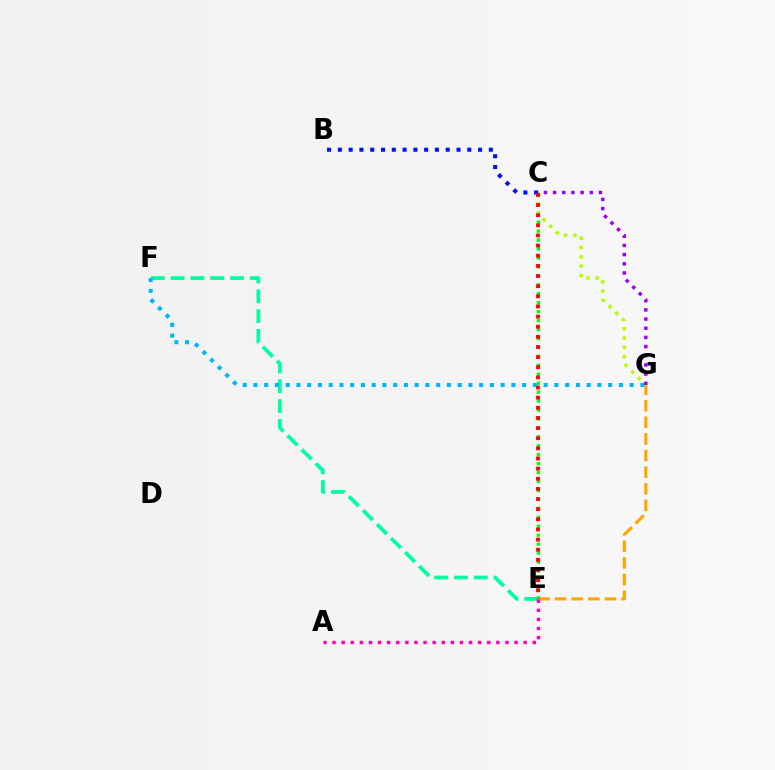{('C', 'E'): [{'color': '#08ff00', 'line_style': 'dotted', 'thickness': 2.43}, {'color': '#ff0000', 'line_style': 'dotted', 'thickness': 2.75}], ('E', 'G'): [{'color': '#ffa500', 'line_style': 'dashed', 'thickness': 2.26}], ('E', 'F'): [{'color': '#00ff9d', 'line_style': 'dashed', 'thickness': 2.69}], ('A', 'E'): [{'color': '#ff00bd', 'line_style': 'dotted', 'thickness': 2.47}], ('C', 'G'): [{'color': '#b3ff00', 'line_style': 'dotted', 'thickness': 2.53}, {'color': '#9b00ff', 'line_style': 'dotted', 'thickness': 2.49}], ('F', 'G'): [{'color': '#00b5ff', 'line_style': 'dotted', 'thickness': 2.92}], ('B', 'C'): [{'color': '#0010ff', 'line_style': 'dotted', 'thickness': 2.93}]}